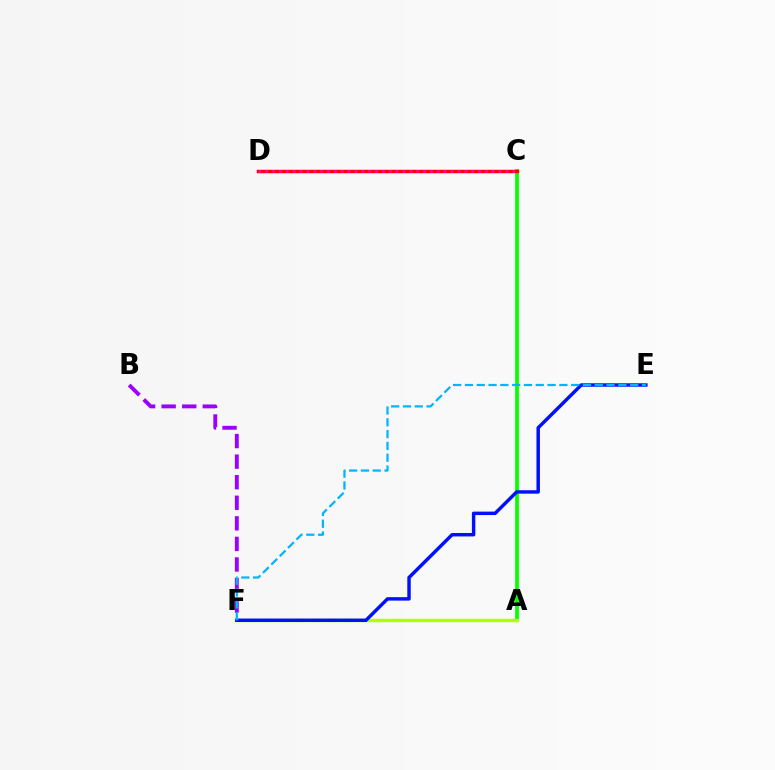{('A', 'C'): [{'color': '#08ff00', 'line_style': 'solid', 'thickness': 2.71}], ('A', 'F'): [{'color': '#ffa500', 'line_style': 'solid', 'thickness': 2.09}, {'color': '#00ff9d', 'line_style': 'dashed', 'thickness': 2.2}, {'color': '#b3ff00', 'line_style': 'solid', 'thickness': 2.43}], ('C', 'D'): [{'color': '#ff0000', 'line_style': 'solid', 'thickness': 2.5}, {'color': '#ff00bd', 'line_style': 'dotted', 'thickness': 1.87}], ('E', 'F'): [{'color': '#0010ff', 'line_style': 'solid', 'thickness': 2.48}, {'color': '#00b5ff', 'line_style': 'dashed', 'thickness': 1.6}], ('B', 'F'): [{'color': '#9b00ff', 'line_style': 'dashed', 'thickness': 2.79}]}